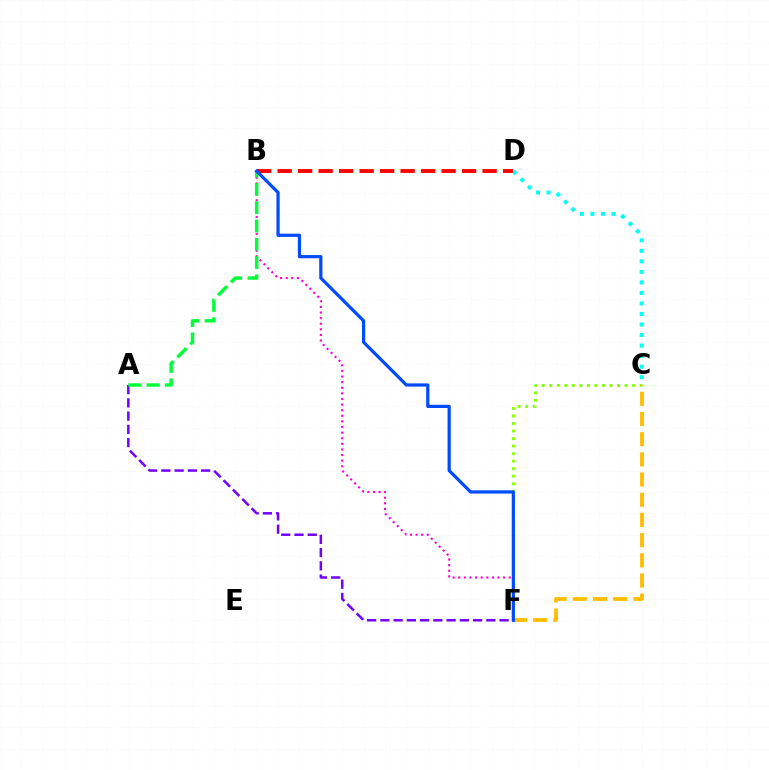{('C', 'D'): [{'color': '#00fff6', 'line_style': 'dotted', 'thickness': 2.86}], ('B', 'F'): [{'color': '#ff00cf', 'line_style': 'dotted', 'thickness': 1.52}, {'color': '#004bff', 'line_style': 'solid', 'thickness': 2.32}], ('A', 'F'): [{'color': '#7200ff', 'line_style': 'dashed', 'thickness': 1.8}], ('A', 'B'): [{'color': '#00ff39', 'line_style': 'dashed', 'thickness': 2.48}], ('B', 'D'): [{'color': '#ff0000', 'line_style': 'dashed', 'thickness': 2.78}], ('C', 'F'): [{'color': '#84ff00', 'line_style': 'dotted', 'thickness': 2.05}, {'color': '#ffbd00', 'line_style': 'dashed', 'thickness': 2.74}]}